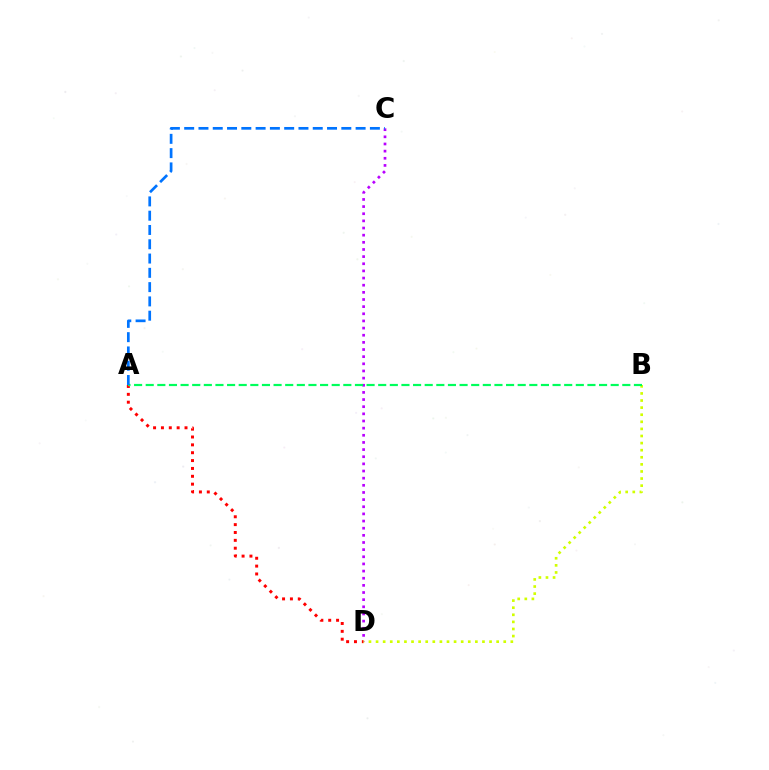{('C', 'D'): [{'color': '#b900ff', 'line_style': 'dotted', 'thickness': 1.94}], ('A', 'D'): [{'color': '#ff0000', 'line_style': 'dotted', 'thickness': 2.14}], ('B', 'D'): [{'color': '#d1ff00', 'line_style': 'dotted', 'thickness': 1.93}], ('A', 'B'): [{'color': '#00ff5c', 'line_style': 'dashed', 'thickness': 1.58}], ('A', 'C'): [{'color': '#0074ff', 'line_style': 'dashed', 'thickness': 1.94}]}